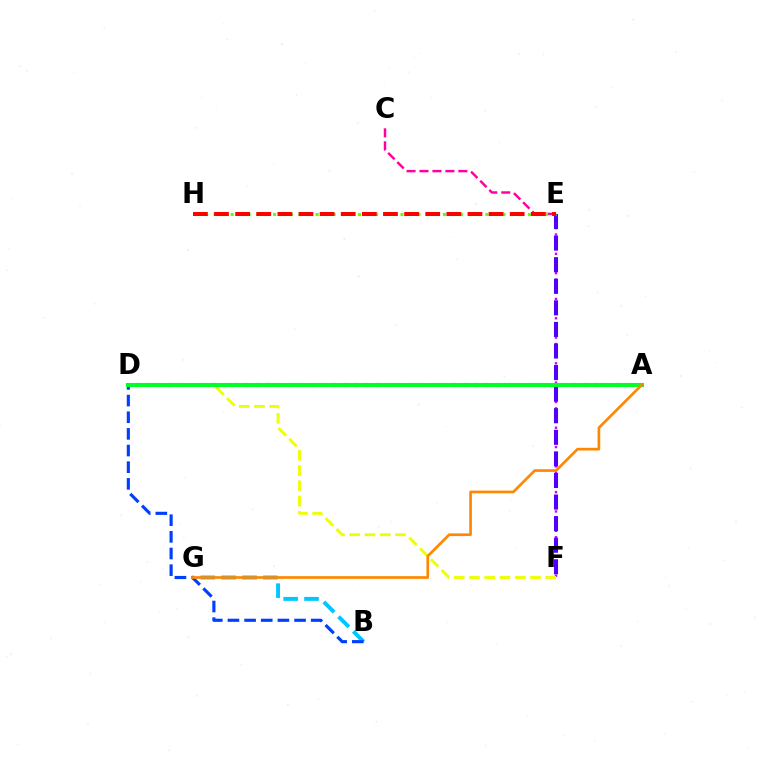{('C', 'E'): [{'color': '#ff00a0', 'line_style': 'dashed', 'thickness': 1.76}], ('B', 'G'): [{'color': '#00c7ff', 'line_style': 'dashed', 'thickness': 2.83}], ('E', 'F'): [{'color': '#d600ff', 'line_style': 'dotted', 'thickness': 1.75}, {'color': '#4f00ff', 'line_style': 'dashed', 'thickness': 2.93}], ('B', 'D'): [{'color': '#003fff', 'line_style': 'dashed', 'thickness': 2.26}], ('E', 'H'): [{'color': '#66ff00', 'line_style': 'dotted', 'thickness': 2.31}, {'color': '#ff0000', 'line_style': 'dashed', 'thickness': 2.87}], ('A', 'D'): [{'color': '#00ffaf', 'line_style': 'dotted', 'thickness': 2.97}, {'color': '#00ff27', 'line_style': 'solid', 'thickness': 2.94}], ('D', 'F'): [{'color': '#eeff00', 'line_style': 'dashed', 'thickness': 2.07}], ('A', 'G'): [{'color': '#ff8800', 'line_style': 'solid', 'thickness': 1.94}]}